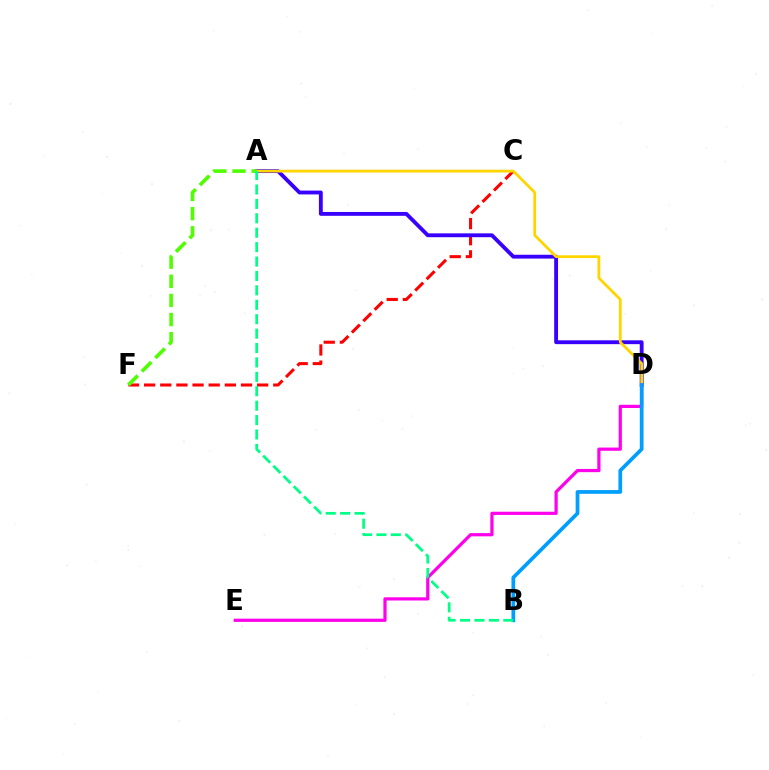{('C', 'F'): [{'color': '#ff0000', 'line_style': 'dashed', 'thickness': 2.19}], ('A', 'D'): [{'color': '#3700ff', 'line_style': 'solid', 'thickness': 2.77}, {'color': '#ffd500', 'line_style': 'solid', 'thickness': 2.0}], ('A', 'F'): [{'color': '#4fff00', 'line_style': 'dashed', 'thickness': 2.6}], ('D', 'E'): [{'color': '#ff00ed', 'line_style': 'solid', 'thickness': 2.31}], ('B', 'D'): [{'color': '#009eff', 'line_style': 'solid', 'thickness': 2.68}], ('A', 'B'): [{'color': '#00ff86', 'line_style': 'dashed', 'thickness': 1.96}]}